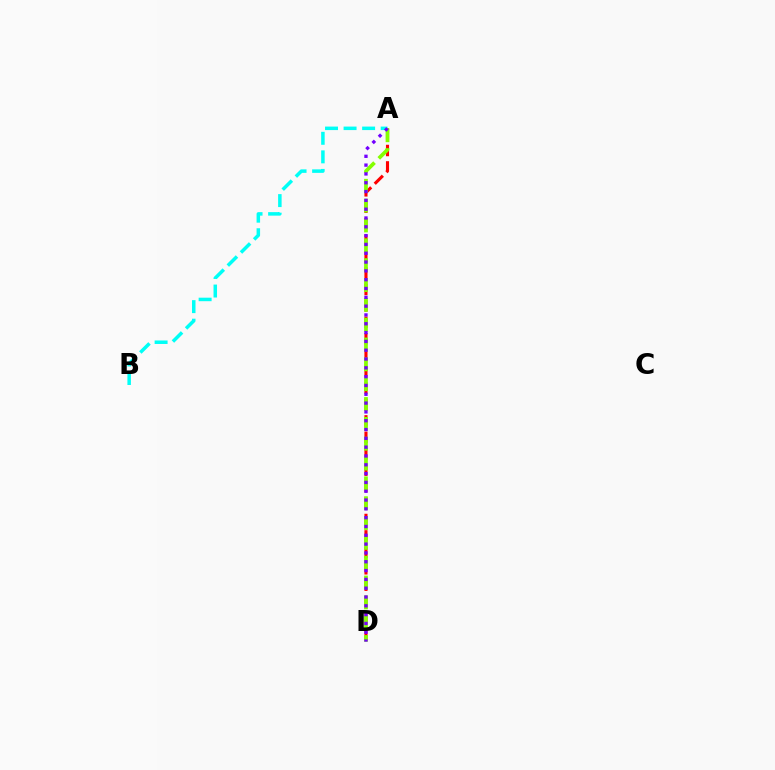{('A', 'D'): [{'color': '#ff0000', 'line_style': 'dashed', 'thickness': 2.23}, {'color': '#84ff00', 'line_style': 'dashed', 'thickness': 2.69}, {'color': '#7200ff', 'line_style': 'dotted', 'thickness': 2.39}], ('A', 'B'): [{'color': '#00fff6', 'line_style': 'dashed', 'thickness': 2.52}]}